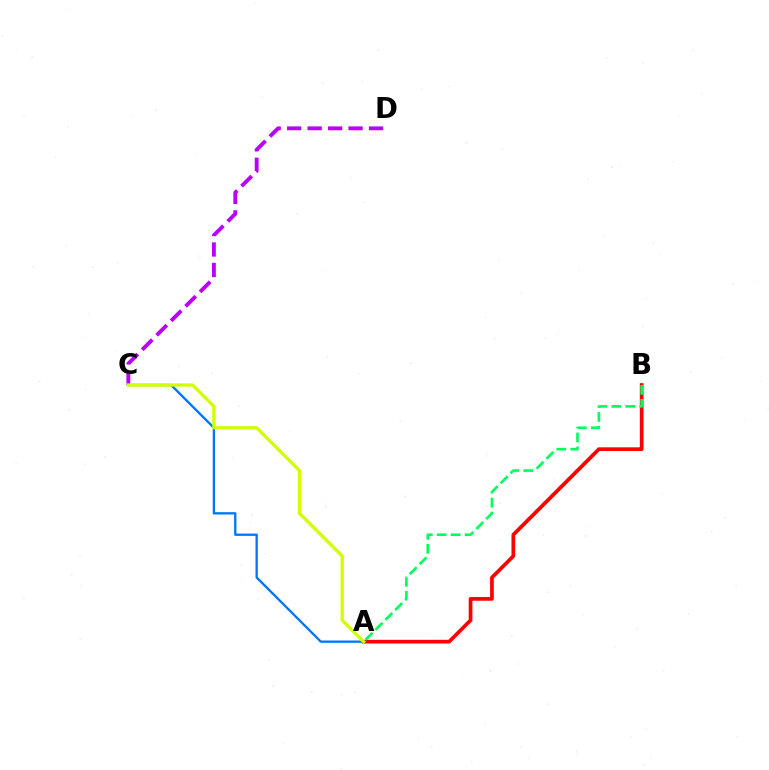{('A', 'C'): [{'color': '#0074ff', 'line_style': 'solid', 'thickness': 1.67}, {'color': '#d1ff00', 'line_style': 'solid', 'thickness': 2.36}], ('C', 'D'): [{'color': '#b900ff', 'line_style': 'dashed', 'thickness': 2.78}], ('A', 'B'): [{'color': '#ff0000', 'line_style': 'solid', 'thickness': 2.66}, {'color': '#00ff5c', 'line_style': 'dashed', 'thickness': 1.9}]}